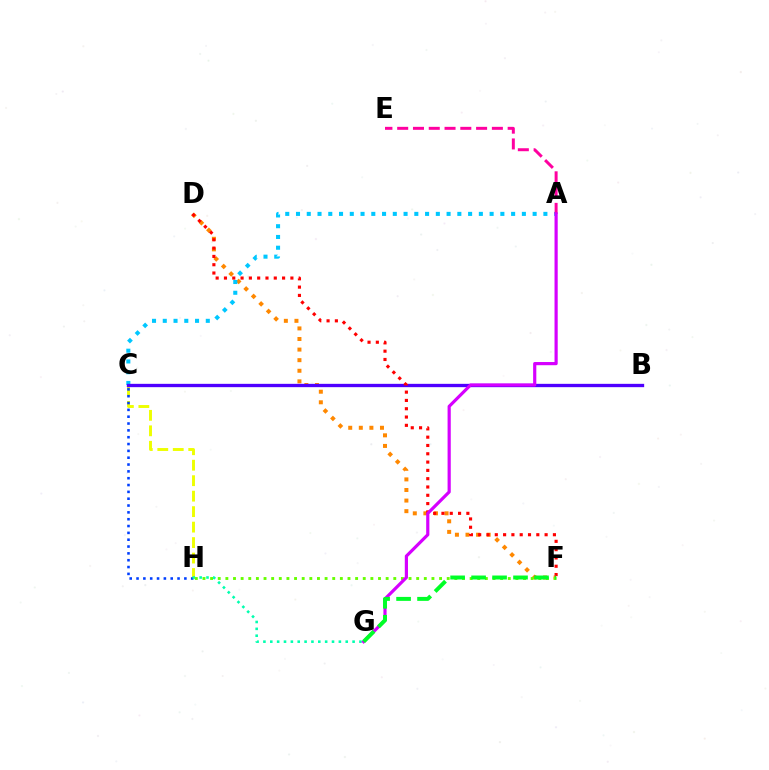{('D', 'F'): [{'color': '#ff8800', 'line_style': 'dotted', 'thickness': 2.88}, {'color': '#ff0000', 'line_style': 'dotted', 'thickness': 2.26}], ('A', 'C'): [{'color': '#00c7ff', 'line_style': 'dotted', 'thickness': 2.92}], ('C', 'H'): [{'color': '#eeff00', 'line_style': 'dashed', 'thickness': 2.1}, {'color': '#003fff', 'line_style': 'dotted', 'thickness': 1.86}], ('B', 'C'): [{'color': '#4f00ff', 'line_style': 'solid', 'thickness': 2.4}], ('G', 'H'): [{'color': '#00ffaf', 'line_style': 'dotted', 'thickness': 1.86}], ('A', 'E'): [{'color': '#ff00a0', 'line_style': 'dashed', 'thickness': 2.14}], ('F', 'H'): [{'color': '#66ff00', 'line_style': 'dotted', 'thickness': 2.07}], ('A', 'G'): [{'color': '#d600ff', 'line_style': 'solid', 'thickness': 2.29}], ('F', 'G'): [{'color': '#00ff27', 'line_style': 'dashed', 'thickness': 2.85}]}